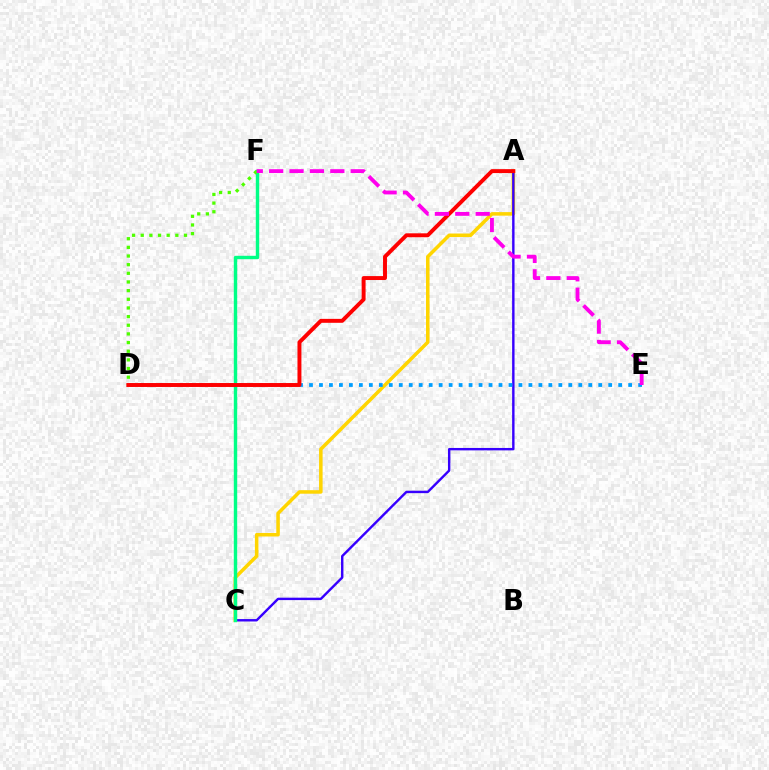{('A', 'C'): [{'color': '#ffd500', 'line_style': 'solid', 'thickness': 2.54}, {'color': '#3700ff', 'line_style': 'solid', 'thickness': 1.74}], ('D', 'E'): [{'color': '#009eff', 'line_style': 'dotted', 'thickness': 2.71}], ('C', 'F'): [{'color': '#00ff86', 'line_style': 'solid', 'thickness': 2.45}], ('D', 'F'): [{'color': '#4fff00', 'line_style': 'dotted', 'thickness': 2.35}], ('A', 'D'): [{'color': '#ff0000', 'line_style': 'solid', 'thickness': 2.83}], ('E', 'F'): [{'color': '#ff00ed', 'line_style': 'dashed', 'thickness': 2.77}]}